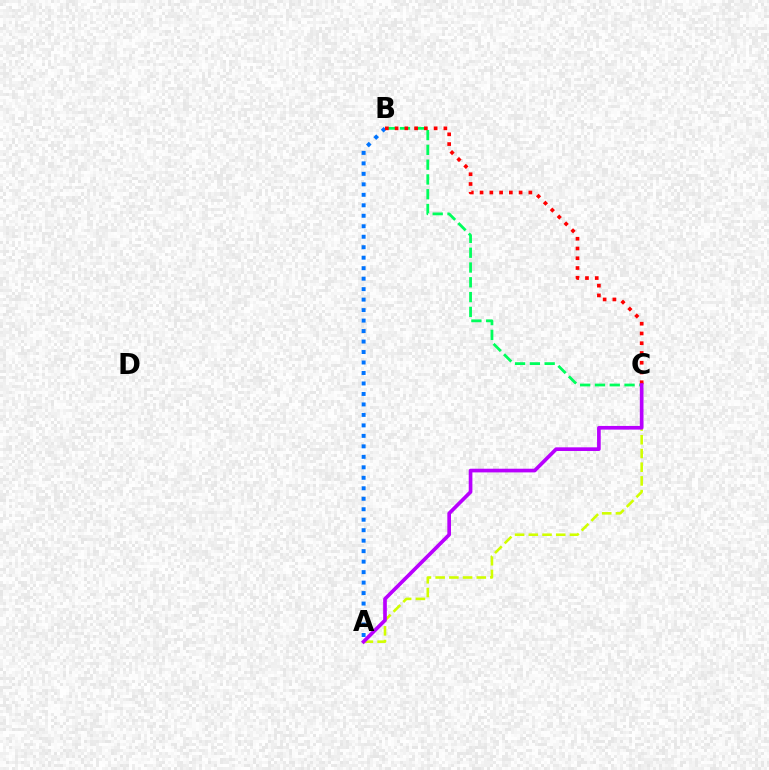{('A', 'B'): [{'color': '#0074ff', 'line_style': 'dotted', 'thickness': 2.85}], ('A', 'C'): [{'color': '#d1ff00', 'line_style': 'dashed', 'thickness': 1.86}, {'color': '#b900ff', 'line_style': 'solid', 'thickness': 2.64}], ('B', 'C'): [{'color': '#00ff5c', 'line_style': 'dashed', 'thickness': 2.01}, {'color': '#ff0000', 'line_style': 'dotted', 'thickness': 2.65}]}